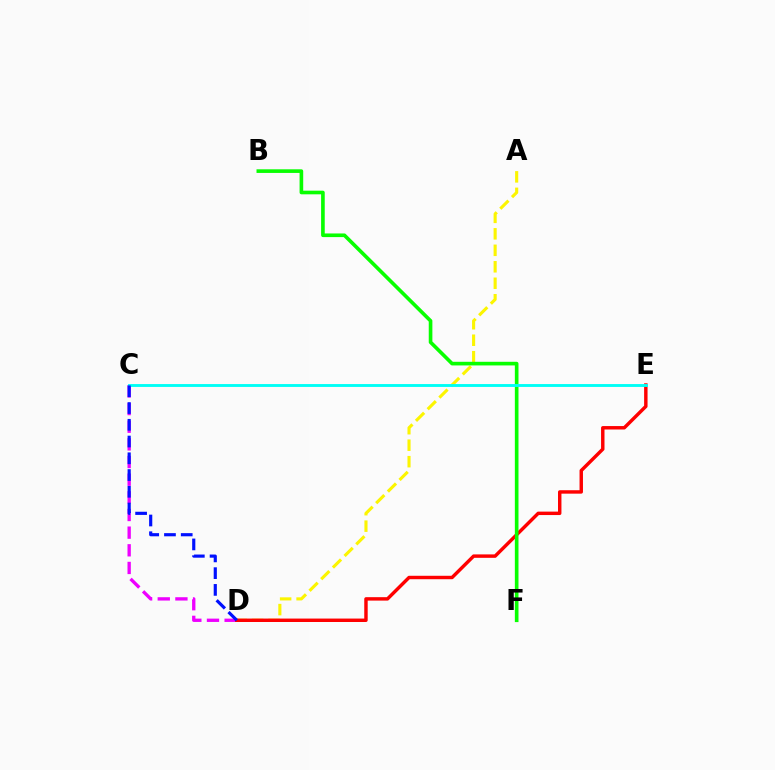{('A', 'D'): [{'color': '#fcf500', 'line_style': 'dashed', 'thickness': 2.24}], ('C', 'D'): [{'color': '#ee00ff', 'line_style': 'dashed', 'thickness': 2.4}, {'color': '#0010ff', 'line_style': 'dashed', 'thickness': 2.28}], ('D', 'E'): [{'color': '#ff0000', 'line_style': 'solid', 'thickness': 2.47}], ('B', 'F'): [{'color': '#08ff00', 'line_style': 'solid', 'thickness': 2.62}], ('C', 'E'): [{'color': '#00fff6', 'line_style': 'solid', 'thickness': 2.07}]}